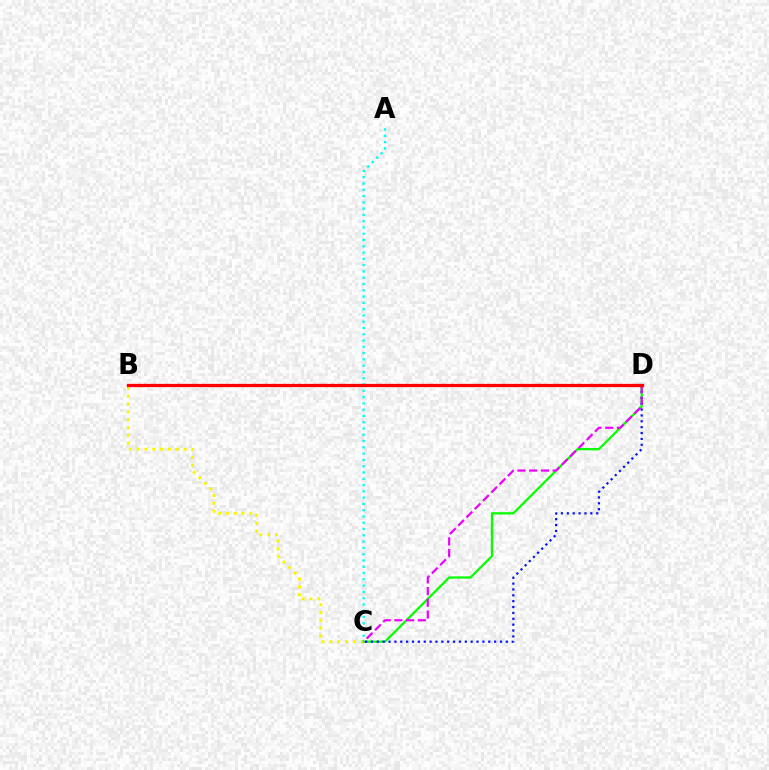{('B', 'C'): [{'color': '#fcf500', 'line_style': 'dotted', 'thickness': 2.13}], ('C', 'D'): [{'color': '#08ff00', 'line_style': 'solid', 'thickness': 1.63}, {'color': '#0010ff', 'line_style': 'dotted', 'thickness': 1.59}, {'color': '#ee00ff', 'line_style': 'dashed', 'thickness': 1.59}], ('A', 'C'): [{'color': '#00fff6', 'line_style': 'dotted', 'thickness': 1.71}], ('B', 'D'): [{'color': '#ff0000', 'line_style': 'solid', 'thickness': 2.35}]}